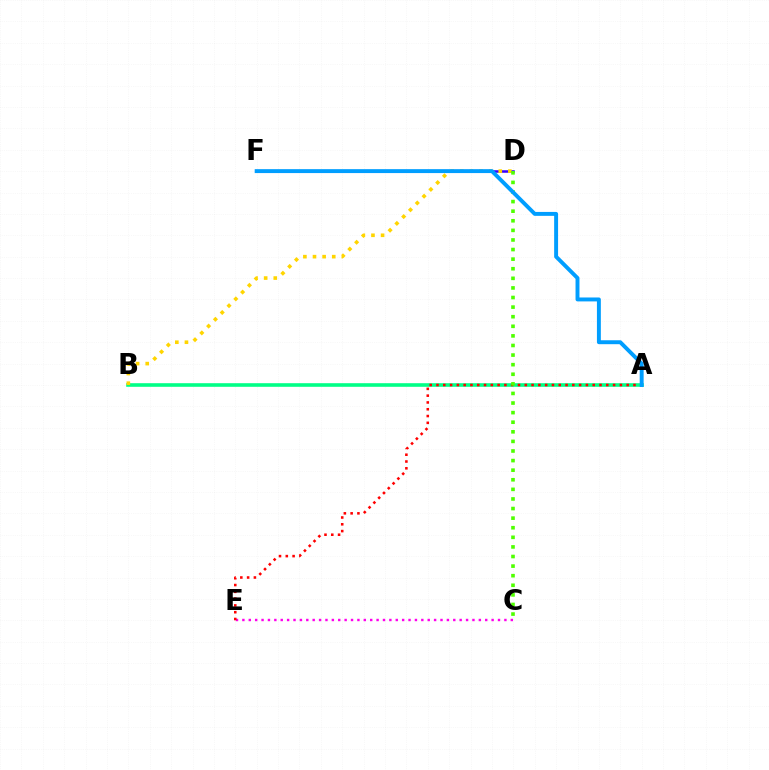{('C', 'E'): [{'color': '#ff00ed', 'line_style': 'dotted', 'thickness': 1.74}], ('A', 'B'): [{'color': '#00ff86', 'line_style': 'solid', 'thickness': 2.59}], ('D', 'F'): [{'color': '#3700ff', 'line_style': 'solid', 'thickness': 1.83}], ('A', 'E'): [{'color': '#ff0000', 'line_style': 'dotted', 'thickness': 1.85}], ('B', 'D'): [{'color': '#ffd500', 'line_style': 'dotted', 'thickness': 2.61}], ('C', 'D'): [{'color': '#4fff00', 'line_style': 'dotted', 'thickness': 2.61}], ('A', 'F'): [{'color': '#009eff', 'line_style': 'solid', 'thickness': 2.83}]}